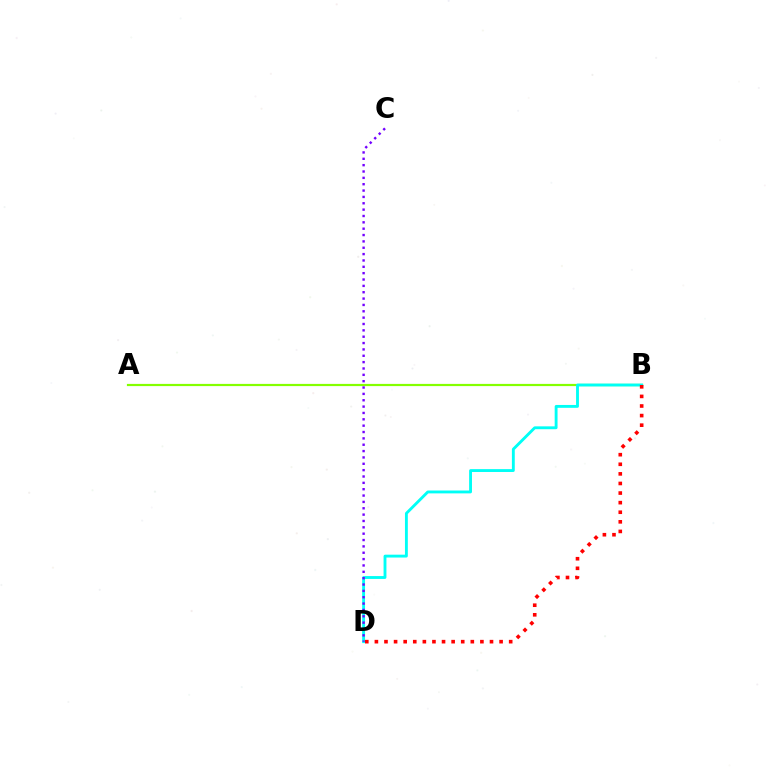{('A', 'B'): [{'color': '#84ff00', 'line_style': 'solid', 'thickness': 1.59}], ('B', 'D'): [{'color': '#00fff6', 'line_style': 'solid', 'thickness': 2.06}, {'color': '#ff0000', 'line_style': 'dotted', 'thickness': 2.61}], ('C', 'D'): [{'color': '#7200ff', 'line_style': 'dotted', 'thickness': 1.73}]}